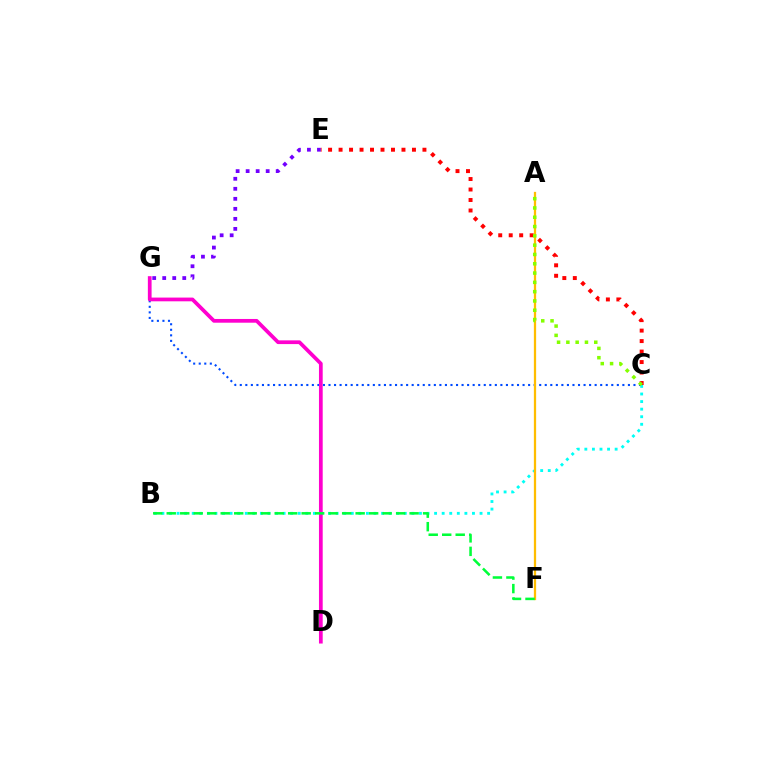{('B', 'C'): [{'color': '#00fff6', 'line_style': 'dotted', 'thickness': 2.06}], ('E', 'G'): [{'color': '#7200ff', 'line_style': 'dotted', 'thickness': 2.72}], ('C', 'G'): [{'color': '#004bff', 'line_style': 'dotted', 'thickness': 1.51}], ('D', 'G'): [{'color': '#ff00cf', 'line_style': 'solid', 'thickness': 2.69}], ('A', 'F'): [{'color': '#ffbd00', 'line_style': 'solid', 'thickness': 1.63}], ('C', 'E'): [{'color': '#ff0000', 'line_style': 'dotted', 'thickness': 2.85}], ('A', 'C'): [{'color': '#84ff00', 'line_style': 'dotted', 'thickness': 2.53}], ('B', 'F'): [{'color': '#00ff39', 'line_style': 'dashed', 'thickness': 1.83}]}